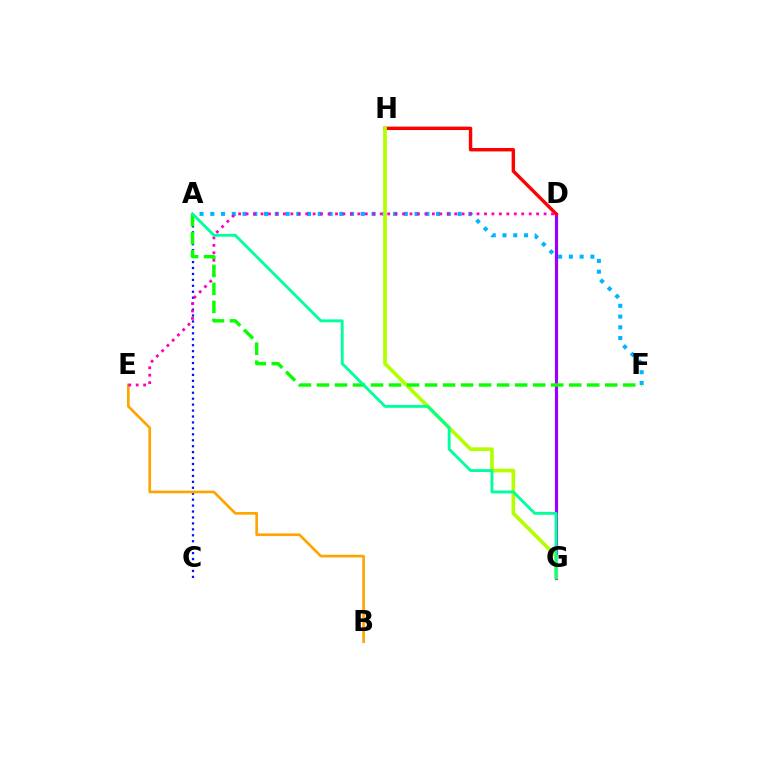{('D', 'G'): [{'color': '#9b00ff', 'line_style': 'solid', 'thickness': 2.29}], ('D', 'H'): [{'color': '#ff0000', 'line_style': 'solid', 'thickness': 2.46}], ('A', 'F'): [{'color': '#00b5ff', 'line_style': 'dotted', 'thickness': 2.92}, {'color': '#08ff00', 'line_style': 'dashed', 'thickness': 2.45}], ('A', 'C'): [{'color': '#0010ff', 'line_style': 'dotted', 'thickness': 1.61}], ('G', 'H'): [{'color': '#b3ff00', 'line_style': 'solid', 'thickness': 2.65}], ('B', 'E'): [{'color': '#ffa500', 'line_style': 'solid', 'thickness': 1.92}], ('D', 'E'): [{'color': '#ff00bd', 'line_style': 'dotted', 'thickness': 2.02}], ('A', 'G'): [{'color': '#00ff9d', 'line_style': 'solid', 'thickness': 2.07}]}